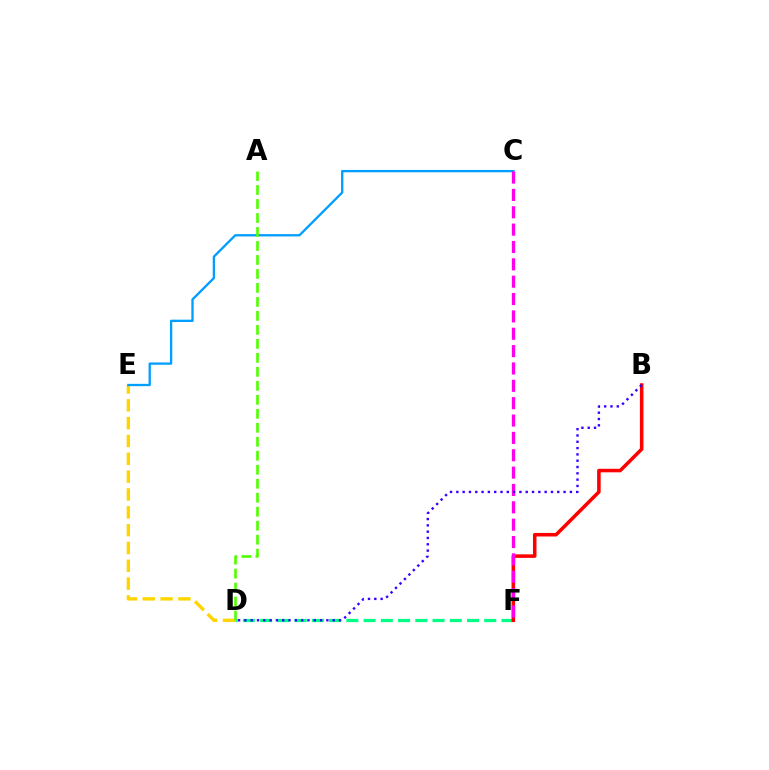{('D', 'E'): [{'color': '#ffd500', 'line_style': 'dashed', 'thickness': 2.42}], ('D', 'F'): [{'color': '#00ff86', 'line_style': 'dashed', 'thickness': 2.34}], ('B', 'F'): [{'color': '#ff0000', 'line_style': 'solid', 'thickness': 2.54}], ('C', 'E'): [{'color': '#009eff', 'line_style': 'solid', 'thickness': 1.66}], ('C', 'F'): [{'color': '#ff00ed', 'line_style': 'dashed', 'thickness': 2.36}], ('A', 'D'): [{'color': '#4fff00', 'line_style': 'dashed', 'thickness': 1.9}], ('B', 'D'): [{'color': '#3700ff', 'line_style': 'dotted', 'thickness': 1.71}]}